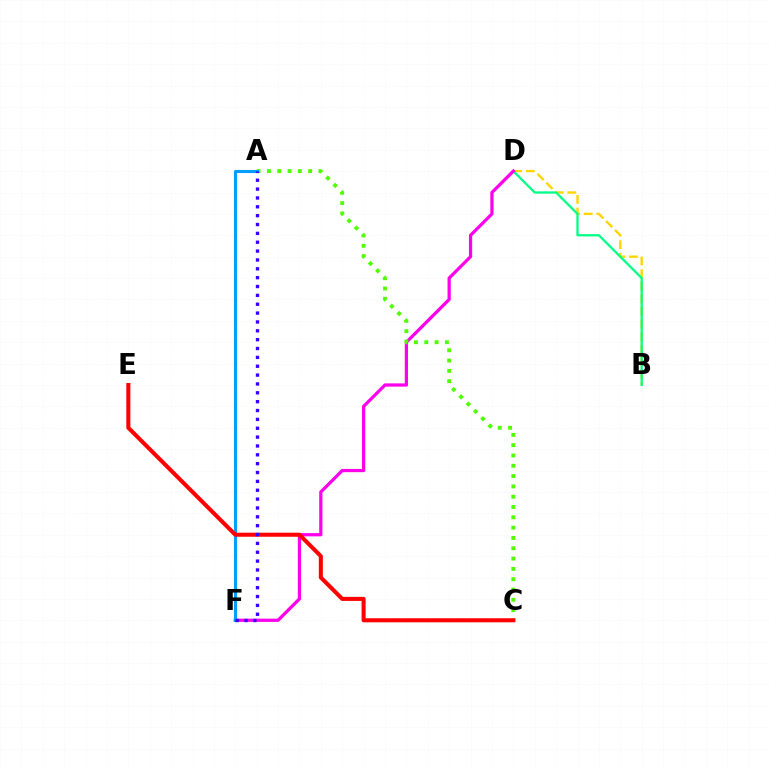{('B', 'D'): [{'color': '#ffd500', 'line_style': 'dashed', 'thickness': 1.71}, {'color': '#00ff86', 'line_style': 'solid', 'thickness': 1.63}], ('D', 'F'): [{'color': '#ff00ed', 'line_style': 'solid', 'thickness': 2.33}], ('A', 'C'): [{'color': '#4fff00', 'line_style': 'dotted', 'thickness': 2.8}], ('A', 'F'): [{'color': '#009eff', 'line_style': 'solid', 'thickness': 2.23}, {'color': '#3700ff', 'line_style': 'dotted', 'thickness': 2.41}], ('C', 'E'): [{'color': '#ff0000', 'line_style': 'solid', 'thickness': 2.92}]}